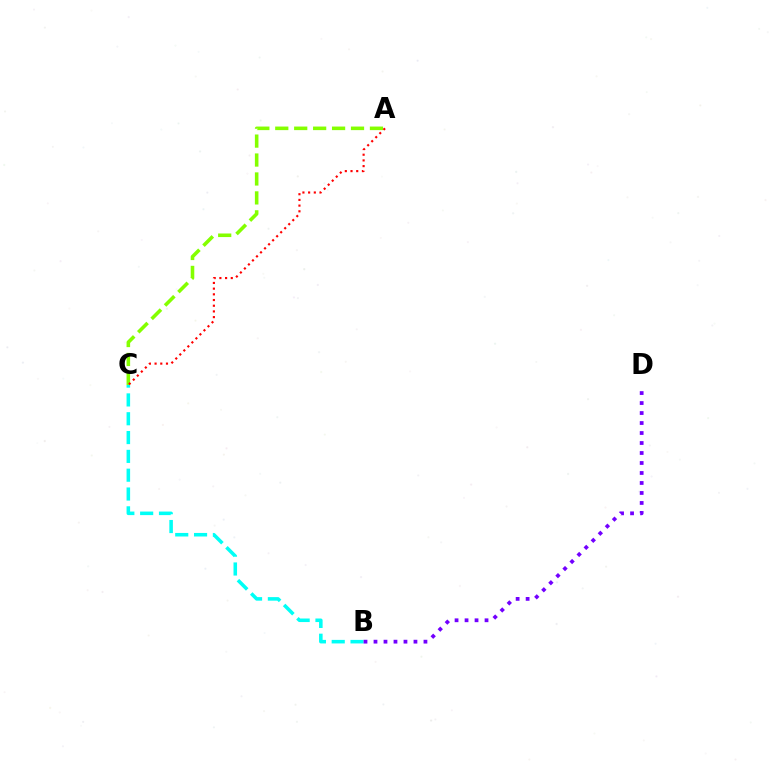{('A', 'C'): [{'color': '#84ff00', 'line_style': 'dashed', 'thickness': 2.57}, {'color': '#ff0000', 'line_style': 'dotted', 'thickness': 1.55}], ('B', 'C'): [{'color': '#00fff6', 'line_style': 'dashed', 'thickness': 2.56}], ('B', 'D'): [{'color': '#7200ff', 'line_style': 'dotted', 'thickness': 2.71}]}